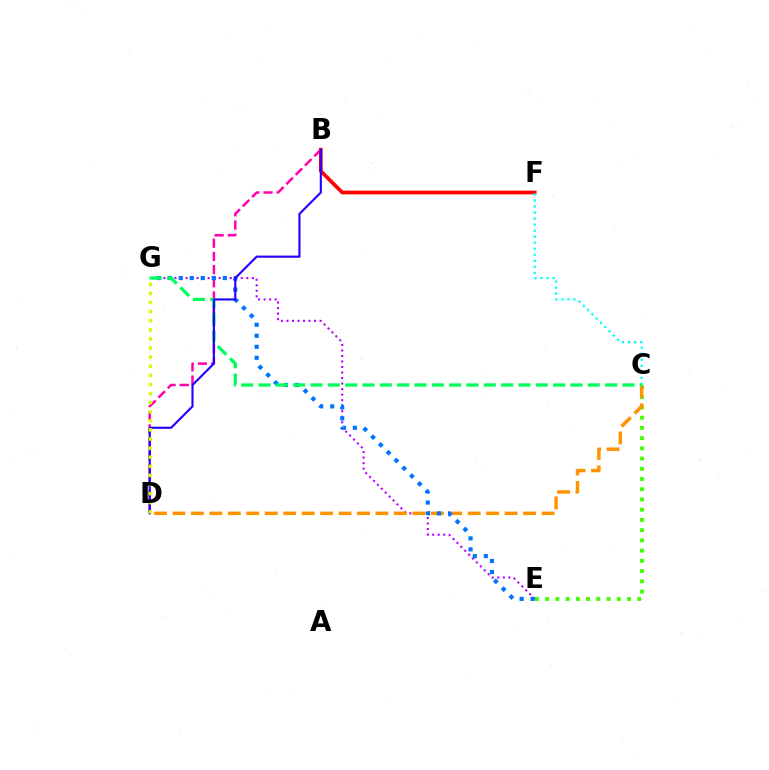{('C', 'E'): [{'color': '#3dff00', 'line_style': 'dotted', 'thickness': 2.78}], ('B', 'F'): [{'color': '#ff0000', 'line_style': 'solid', 'thickness': 2.66}], ('E', 'G'): [{'color': '#b900ff', 'line_style': 'dotted', 'thickness': 1.5}, {'color': '#0074ff', 'line_style': 'dotted', 'thickness': 2.99}], ('C', 'D'): [{'color': '#ff9400', 'line_style': 'dashed', 'thickness': 2.51}], ('B', 'D'): [{'color': '#ff00ac', 'line_style': 'dashed', 'thickness': 1.79}, {'color': '#2500ff', 'line_style': 'solid', 'thickness': 1.54}], ('C', 'F'): [{'color': '#00fff6', 'line_style': 'dotted', 'thickness': 1.64}], ('C', 'G'): [{'color': '#00ff5c', 'line_style': 'dashed', 'thickness': 2.35}], ('D', 'G'): [{'color': '#d1ff00', 'line_style': 'dotted', 'thickness': 2.47}]}